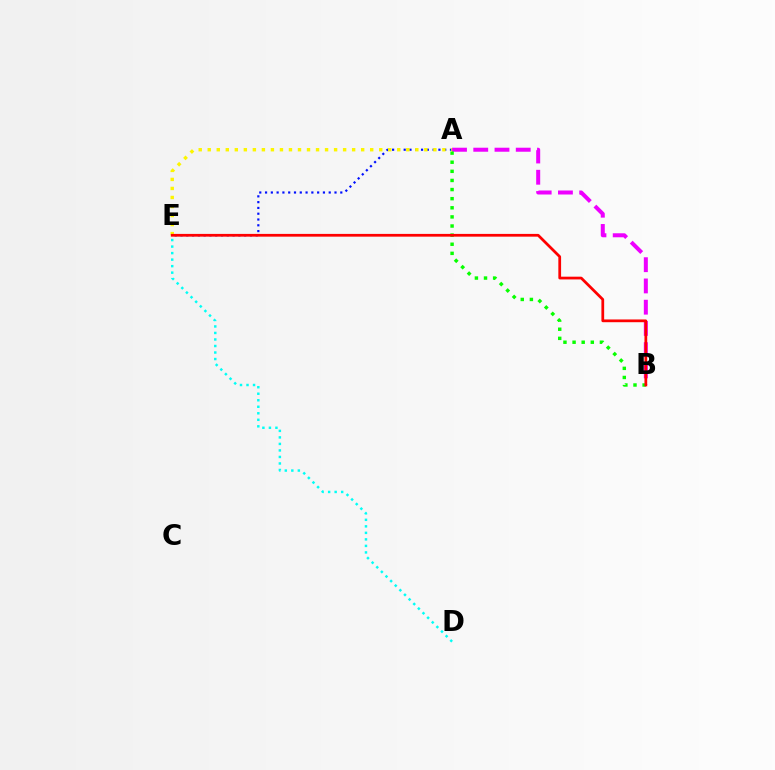{('D', 'E'): [{'color': '#00fff6', 'line_style': 'dotted', 'thickness': 1.77}], ('A', 'B'): [{'color': '#ee00ff', 'line_style': 'dashed', 'thickness': 2.89}, {'color': '#08ff00', 'line_style': 'dotted', 'thickness': 2.48}], ('A', 'E'): [{'color': '#0010ff', 'line_style': 'dotted', 'thickness': 1.57}, {'color': '#fcf500', 'line_style': 'dotted', 'thickness': 2.45}], ('B', 'E'): [{'color': '#ff0000', 'line_style': 'solid', 'thickness': 1.98}]}